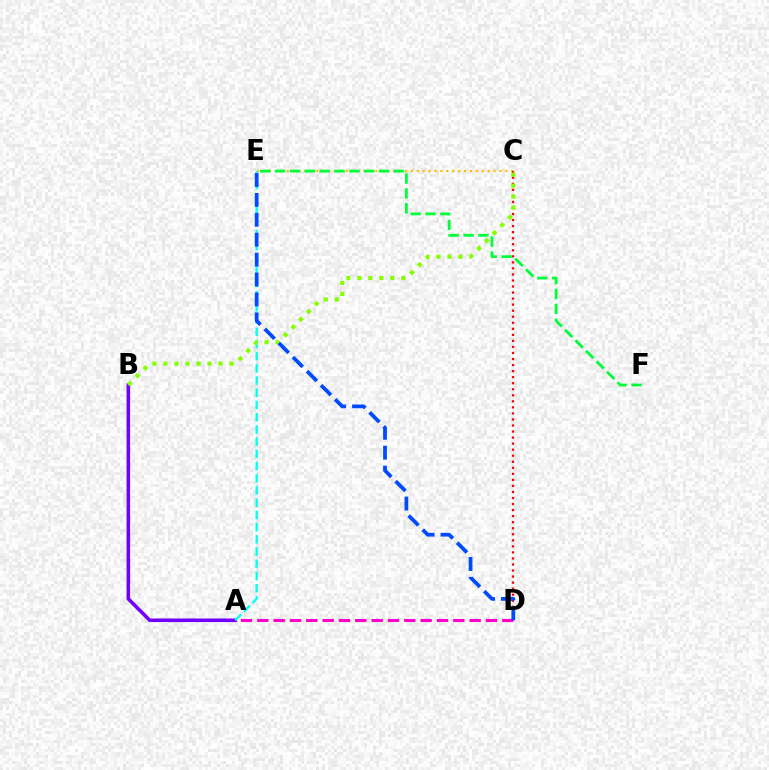{('C', 'E'): [{'color': '#ffbd00', 'line_style': 'dotted', 'thickness': 1.61}], ('A', 'B'): [{'color': '#7200ff', 'line_style': 'solid', 'thickness': 2.58}], ('C', 'D'): [{'color': '#ff0000', 'line_style': 'dotted', 'thickness': 1.64}], ('A', 'D'): [{'color': '#ff00cf', 'line_style': 'dashed', 'thickness': 2.22}], ('A', 'E'): [{'color': '#00fff6', 'line_style': 'dashed', 'thickness': 1.66}], ('E', 'F'): [{'color': '#00ff39', 'line_style': 'dashed', 'thickness': 2.02}], ('B', 'C'): [{'color': '#84ff00', 'line_style': 'dotted', 'thickness': 2.99}], ('D', 'E'): [{'color': '#004bff', 'line_style': 'dashed', 'thickness': 2.7}]}